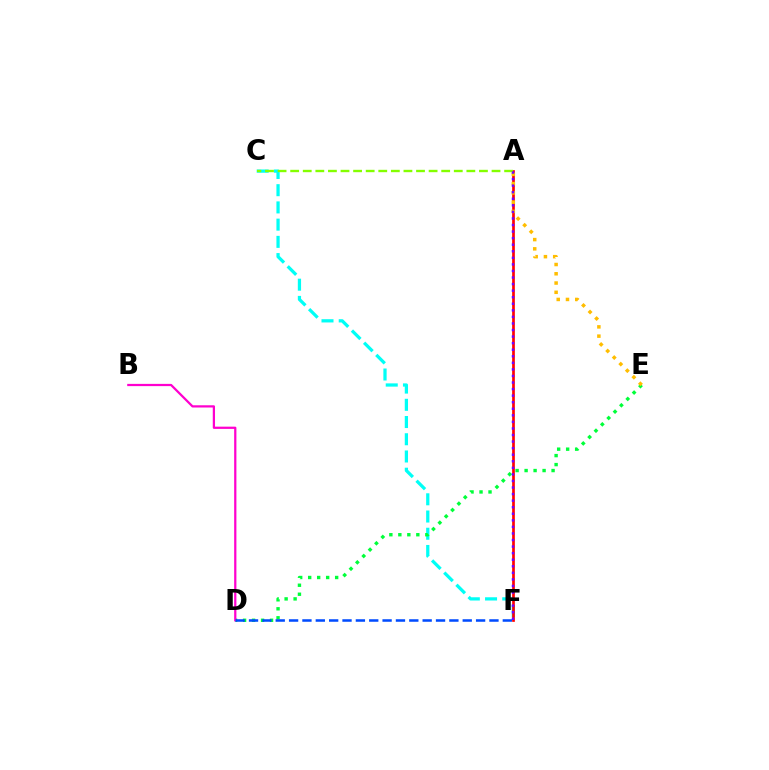{('C', 'F'): [{'color': '#00fff6', 'line_style': 'dashed', 'thickness': 2.34}], ('D', 'E'): [{'color': '#00ff39', 'line_style': 'dotted', 'thickness': 2.44}], ('A', 'F'): [{'color': '#ff0000', 'line_style': 'solid', 'thickness': 1.93}, {'color': '#7200ff', 'line_style': 'dotted', 'thickness': 1.78}], ('A', 'E'): [{'color': '#ffbd00', 'line_style': 'dotted', 'thickness': 2.52}], ('B', 'D'): [{'color': '#ff00cf', 'line_style': 'solid', 'thickness': 1.61}], ('A', 'C'): [{'color': '#84ff00', 'line_style': 'dashed', 'thickness': 1.71}], ('D', 'F'): [{'color': '#004bff', 'line_style': 'dashed', 'thickness': 1.81}]}